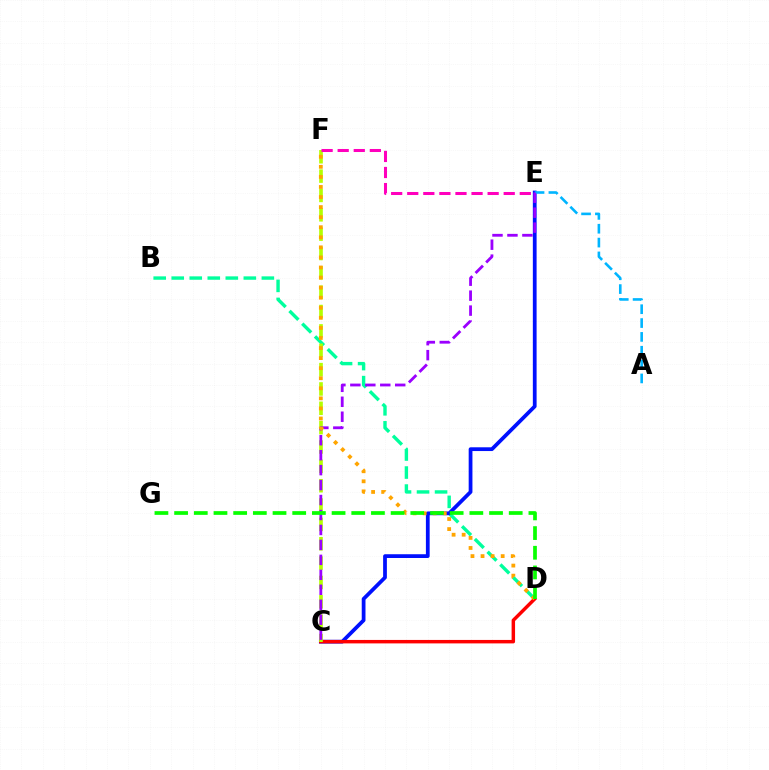{('B', 'D'): [{'color': '#00ff9d', 'line_style': 'dashed', 'thickness': 2.45}], ('C', 'E'): [{'color': '#0010ff', 'line_style': 'solid', 'thickness': 2.71}, {'color': '#9b00ff', 'line_style': 'dashed', 'thickness': 2.03}], ('A', 'E'): [{'color': '#00b5ff', 'line_style': 'dashed', 'thickness': 1.88}], ('C', 'D'): [{'color': '#ff0000', 'line_style': 'solid', 'thickness': 2.49}], ('C', 'F'): [{'color': '#b3ff00', 'line_style': 'dashed', 'thickness': 2.63}], ('D', 'F'): [{'color': '#ffa500', 'line_style': 'dotted', 'thickness': 2.74}], ('E', 'F'): [{'color': '#ff00bd', 'line_style': 'dashed', 'thickness': 2.18}], ('D', 'G'): [{'color': '#08ff00', 'line_style': 'dashed', 'thickness': 2.67}]}